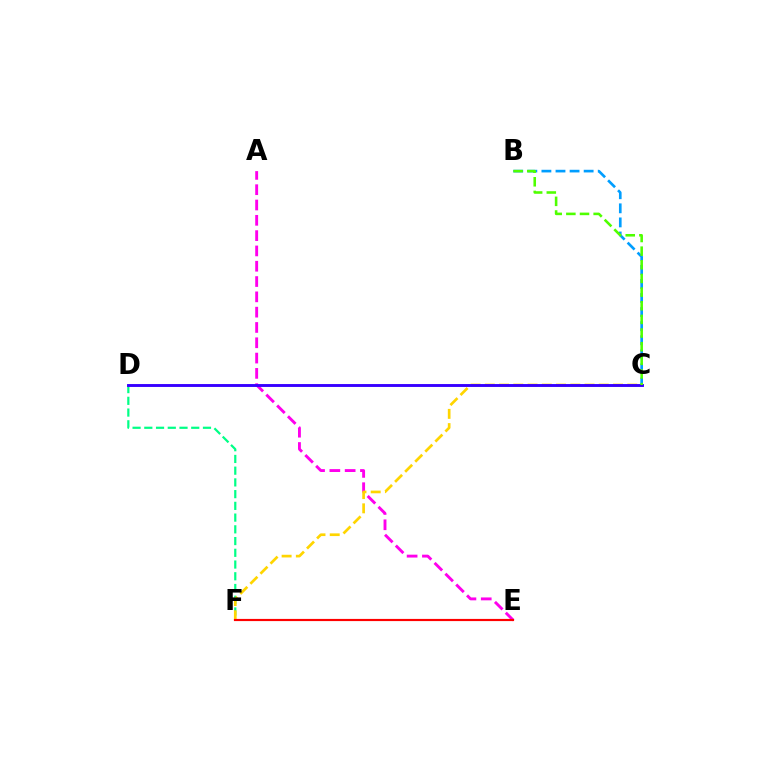{('D', 'F'): [{'color': '#00ff86', 'line_style': 'dashed', 'thickness': 1.59}], ('B', 'C'): [{'color': '#009eff', 'line_style': 'dashed', 'thickness': 1.91}, {'color': '#4fff00', 'line_style': 'dashed', 'thickness': 1.85}], ('A', 'E'): [{'color': '#ff00ed', 'line_style': 'dashed', 'thickness': 2.08}], ('C', 'F'): [{'color': '#ffd500', 'line_style': 'dashed', 'thickness': 1.94}], ('C', 'D'): [{'color': '#3700ff', 'line_style': 'solid', 'thickness': 2.09}], ('E', 'F'): [{'color': '#ff0000', 'line_style': 'solid', 'thickness': 1.56}]}